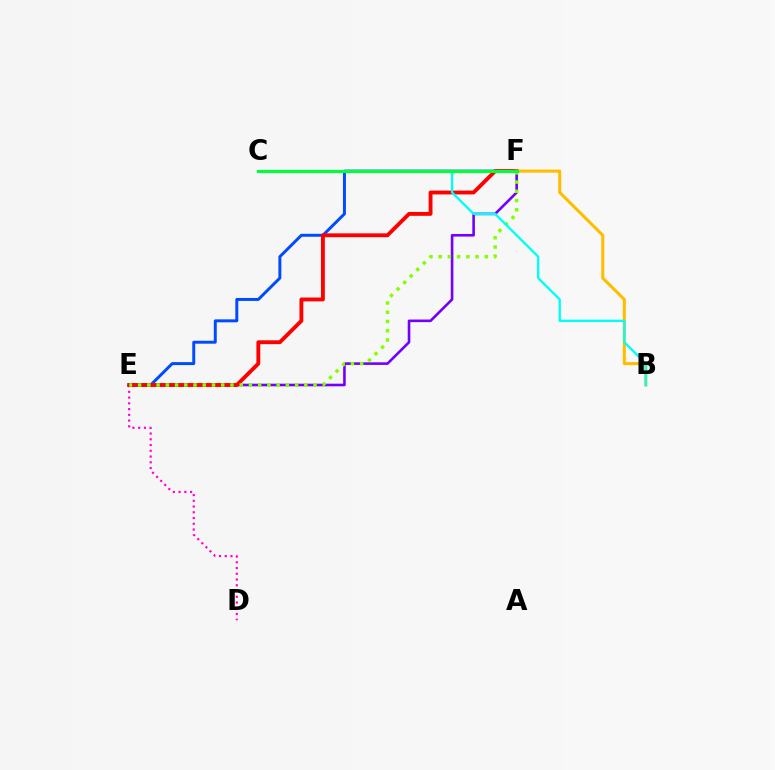{('D', 'E'): [{'color': '#ff00cf', 'line_style': 'dotted', 'thickness': 1.56}], ('E', 'F'): [{'color': '#7200ff', 'line_style': 'solid', 'thickness': 1.88}, {'color': '#004bff', 'line_style': 'solid', 'thickness': 2.13}, {'color': '#ff0000', 'line_style': 'solid', 'thickness': 2.78}, {'color': '#84ff00', 'line_style': 'dotted', 'thickness': 2.51}], ('B', 'F'): [{'color': '#ffbd00', 'line_style': 'solid', 'thickness': 2.2}], ('B', 'C'): [{'color': '#00fff6', 'line_style': 'solid', 'thickness': 1.69}], ('C', 'F'): [{'color': '#00ff39', 'line_style': 'solid', 'thickness': 2.25}]}